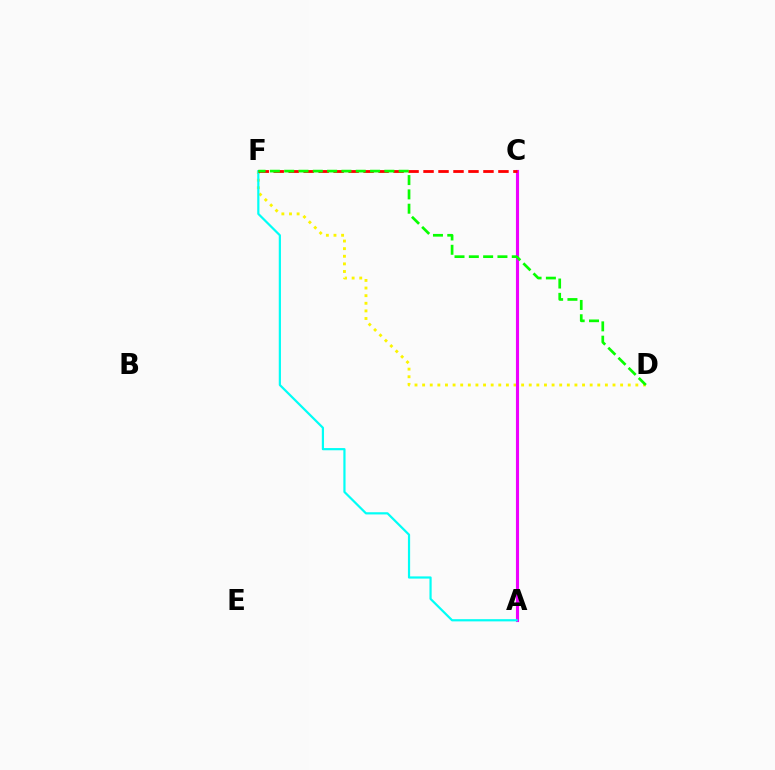{('A', 'C'): [{'color': '#0010ff', 'line_style': 'solid', 'thickness': 1.84}, {'color': '#ee00ff', 'line_style': 'solid', 'thickness': 2.25}], ('D', 'F'): [{'color': '#fcf500', 'line_style': 'dotted', 'thickness': 2.07}, {'color': '#08ff00', 'line_style': 'dashed', 'thickness': 1.94}], ('A', 'F'): [{'color': '#00fff6', 'line_style': 'solid', 'thickness': 1.59}], ('C', 'F'): [{'color': '#ff0000', 'line_style': 'dashed', 'thickness': 2.04}]}